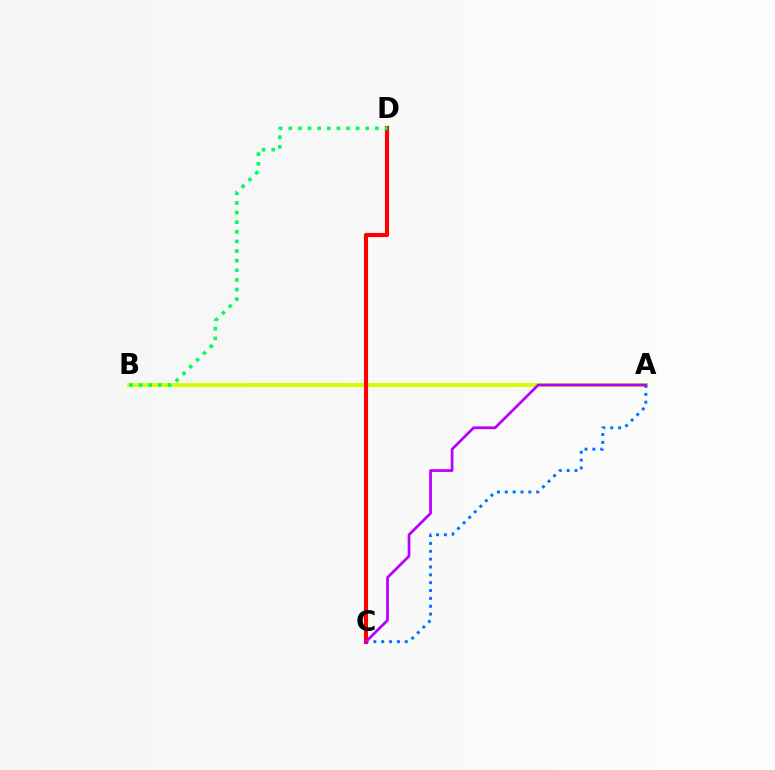{('A', 'B'): [{'color': '#d1ff00', 'line_style': 'solid', 'thickness': 2.84}], ('A', 'C'): [{'color': '#0074ff', 'line_style': 'dotted', 'thickness': 2.13}, {'color': '#b900ff', 'line_style': 'solid', 'thickness': 1.97}], ('C', 'D'): [{'color': '#ff0000', 'line_style': 'solid', 'thickness': 2.98}], ('B', 'D'): [{'color': '#00ff5c', 'line_style': 'dotted', 'thickness': 2.61}]}